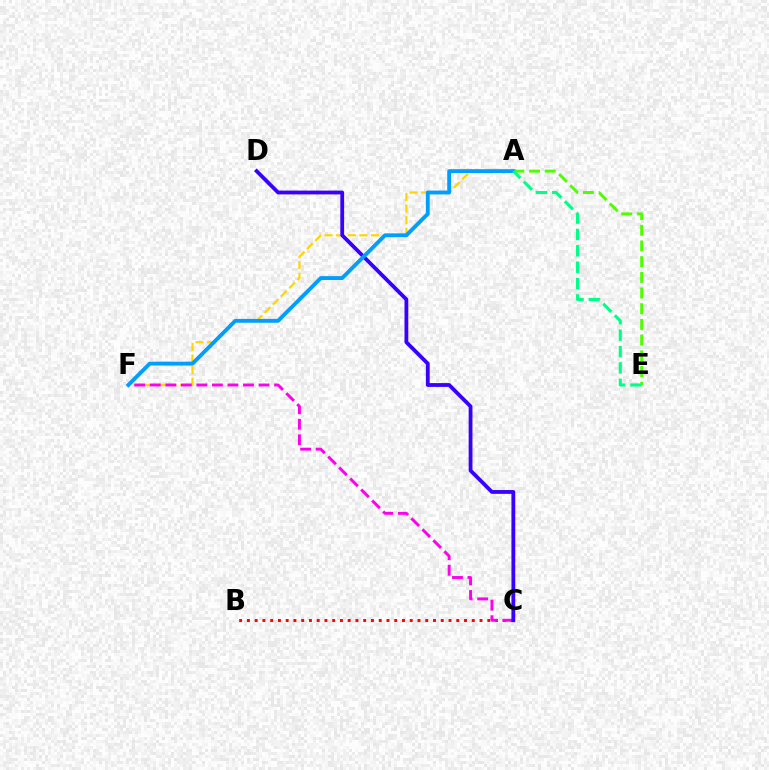{('A', 'F'): [{'color': '#ffd500', 'line_style': 'dashed', 'thickness': 1.58}, {'color': '#009eff', 'line_style': 'solid', 'thickness': 2.78}], ('B', 'C'): [{'color': '#ff0000', 'line_style': 'dotted', 'thickness': 2.11}], ('C', 'F'): [{'color': '#ff00ed', 'line_style': 'dashed', 'thickness': 2.11}], ('C', 'D'): [{'color': '#3700ff', 'line_style': 'solid', 'thickness': 2.74}], ('A', 'E'): [{'color': '#4fff00', 'line_style': 'dashed', 'thickness': 2.13}, {'color': '#00ff86', 'line_style': 'dashed', 'thickness': 2.22}]}